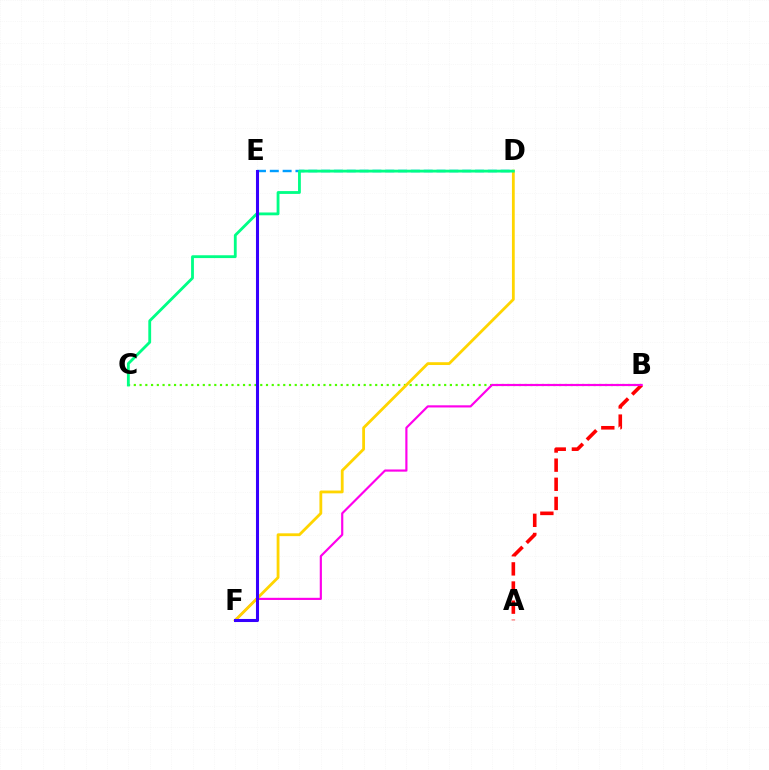{('D', 'E'): [{'color': '#009eff', 'line_style': 'dashed', 'thickness': 1.74}], ('B', 'C'): [{'color': '#4fff00', 'line_style': 'dotted', 'thickness': 1.56}], ('A', 'B'): [{'color': '#ff0000', 'line_style': 'dashed', 'thickness': 2.6}], ('B', 'F'): [{'color': '#ff00ed', 'line_style': 'solid', 'thickness': 1.56}], ('D', 'F'): [{'color': '#ffd500', 'line_style': 'solid', 'thickness': 2.02}], ('C', 'D'): [{'color': '#00ff86', 'line_style': 'solid', 'thickness': 2.03}], ('E', 'F'): [{'color': '#3700ff', 'line_style': 'solid', 'thickness': 2.21}]}